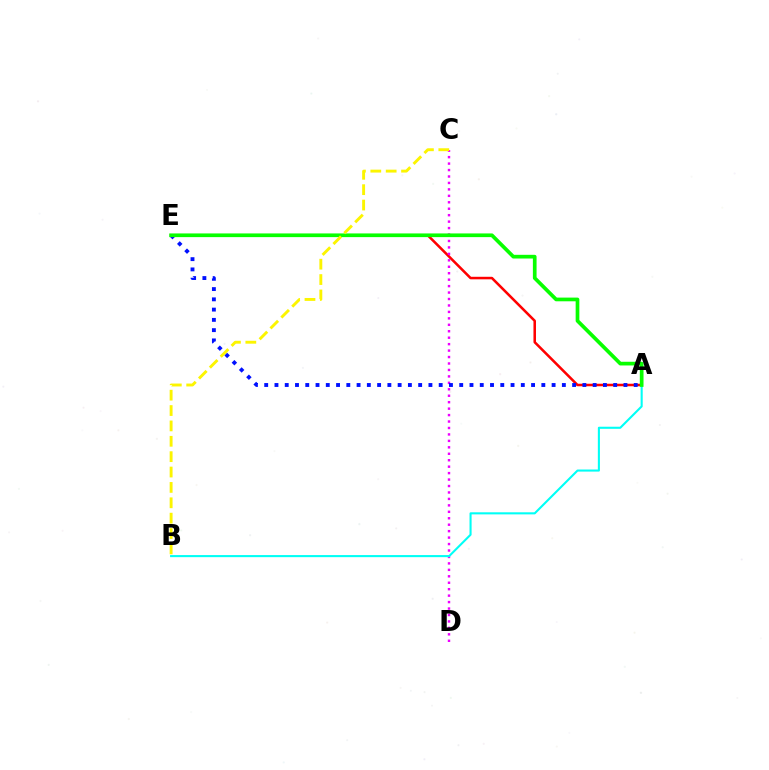{('A', 'E'): [{'color': '#ff0000', 'line_style': 'solid', 'thickness': 1.83}, {'color': '#0010ff', 'line_style': 'dotted', 'thickness': 2.79}, {'color': '#08ff00', 'line_style': 'solid', 'thickness': 2.66}], ('C', 'D'): [{'color': '#ee00ff', 'line_style': 'dotted', 'thickness': 1.75}], ('A', 'B'): [{'color': '#00fff6', 'line_style': 'solid', 'thickness': 1.51}], ('B', 'C'): [{'color': '#fcf500', 'line_style': 'dashed', 'thickness': 2.09}]}